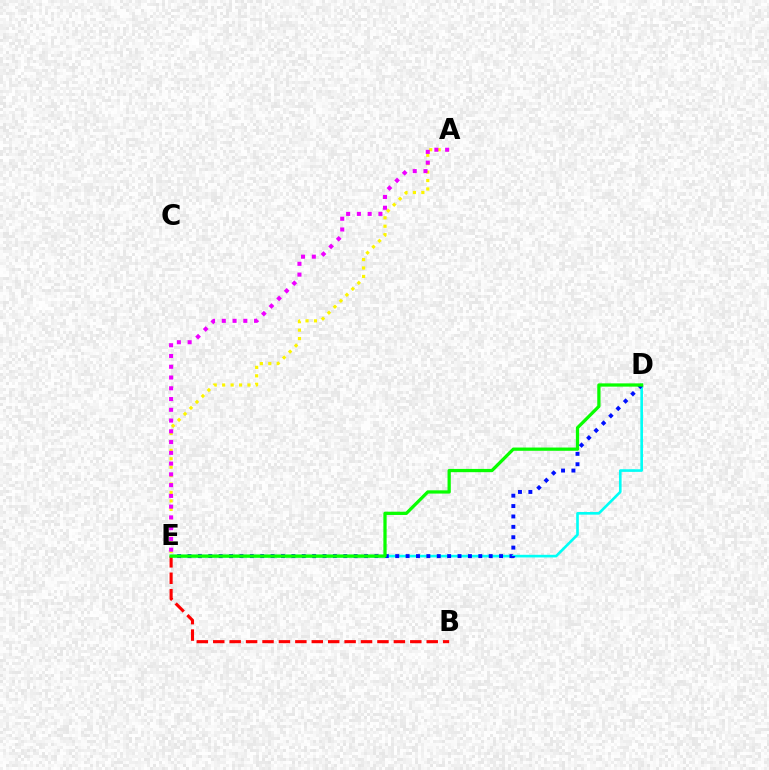{('D', 'E'): [{'color': '#00fff6', 'line_style': 'solid', 'thickness': 1.89}, {'color': '#0010ff', 'line_style': 'dotted', 'thickness': 2.82}, {'color': '#08ff00', 'line_style': 'solid', 'thickness': 2.34}], ('B', 'E'): [{'color': '#ff0000', 'line_style': 'dashed', 'thickness': 2.23}], ('A', 'E'): [{'color': '#fcf500', 'line_style': 'dotted', 'thickness': 2.29}, {'color': '#ee00ff', 'line_style': 'dotted', 'thickness': 2.92}]}